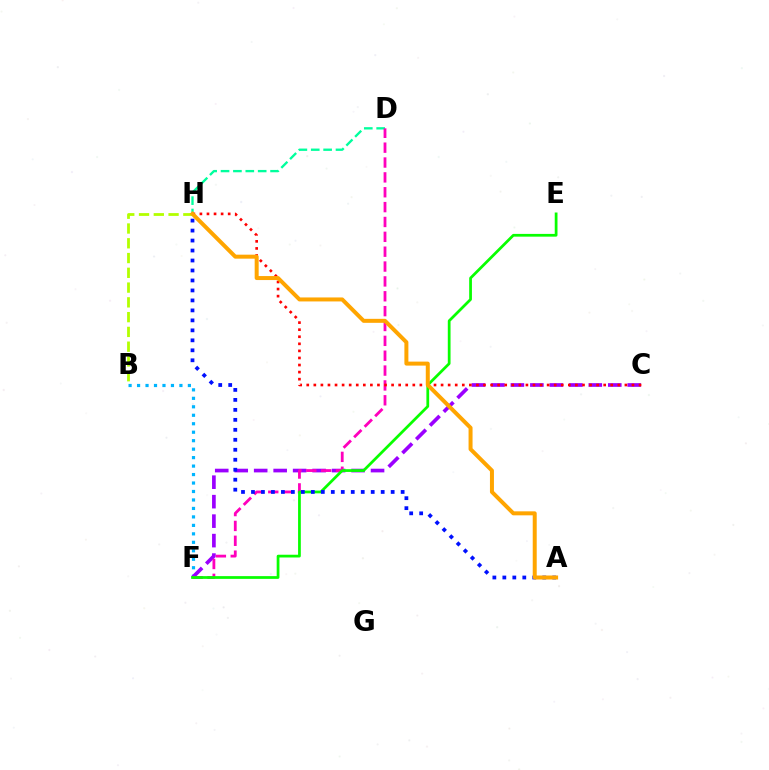{('B', 'H'): [{'color': '#b3ff00', 'line_style': 'dashed', 'thickness': 2.01}], ('B', 'F'): [{'color': '#00b5ff', 'line_style': 'dotted', 'thickness': 2.3}], ('D', 'H'): [{'color': '#00ff9d', 'line_style': 'dashed', 'thickness': 1.68}], ('C', 'F'): [{'color': '#9b00ff', 'line_style': 'dashed', 'thickness': 2.65}], ('D', 'F'): [{'color': '#ff00bd', 'line_style': 'dashed', 'thickness': 2.02}], ('E', 'F'): [{'color': '#08ff00', 'line_style': 'solid', 'thickness': 1.98}], ('C', 'H'): [{'color': '#ff0000', 'line_style': 'dotted', 'thickness': 1.92}], ('A', 'H'): [{'color': '#0010ff', 'line_style': 'dotted', 'thickness': 2.71}, {'color': '#ffa500', 'line_style': 'solid', 'thickness': 2.87}]}